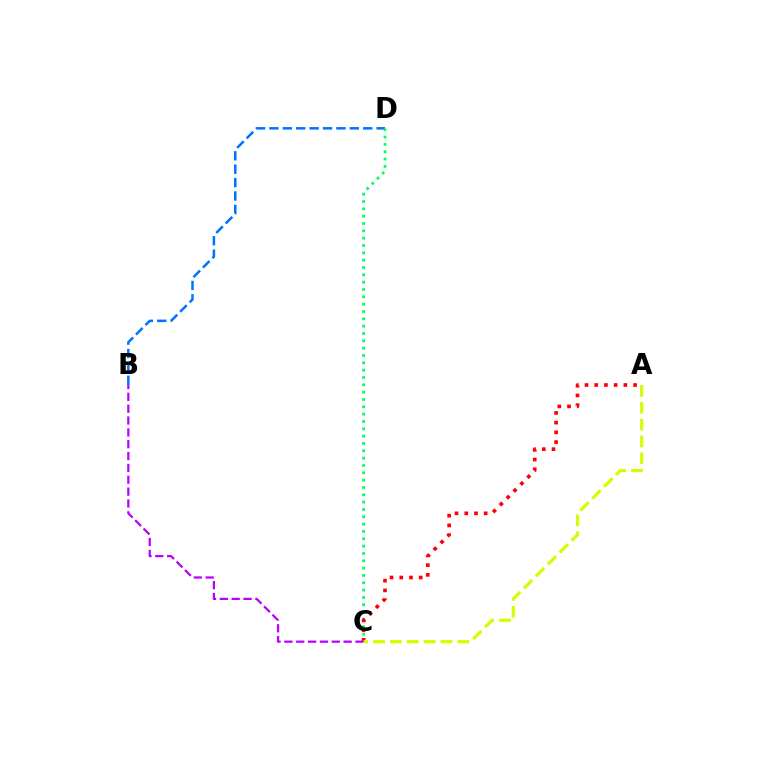{('B', 'D'): [{'color': '#0074ff', 'line_style': 'dashed', 'thickness': 1.82}], ('C', 'D'): [{'color': '#00ff5c', 'line_style': 'dotted', 'thickness': 1.99}], ('A', 'C'): [{'color': '#ff0000', 'line_style': 'dotted', 'thickness': 2.64}, {'color': '#d1ff00', 'line_style': 'dashed', 'thickness': 2.29}], ('B', 'C'): [{'color': '#b900ff', 'line_style': 'dashed', 'thickness': 1.61}]}